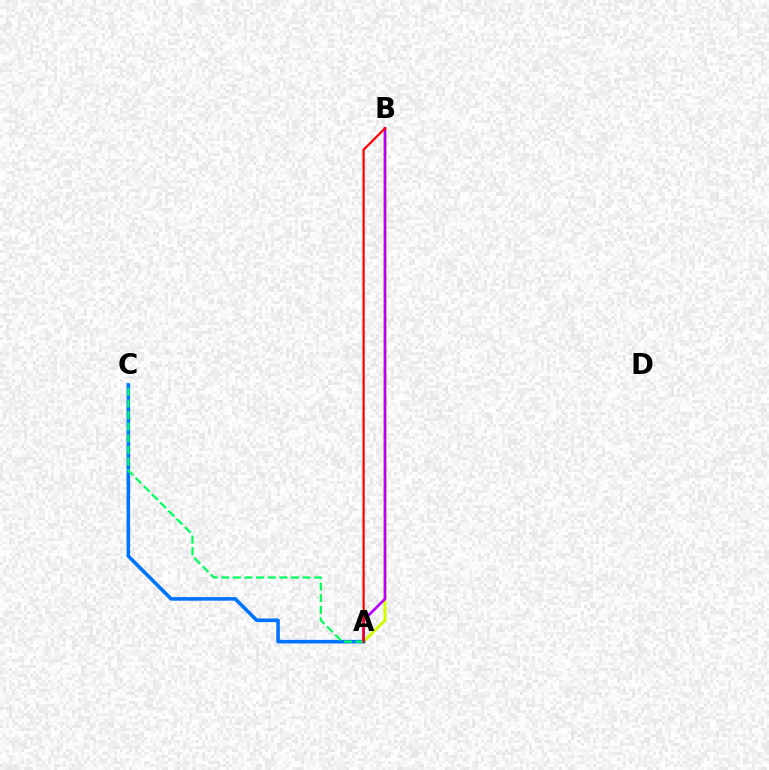{('A', 'B'): [{'color': '#d1ff00', 'line_style': 'solid', 'thickness': 2.11}, {'color': '#b900ff', 'line_style': 'solid', 'thickness': 1.92}, {'color': '#ff0000', 'line_style': 'solid', 'thickness': 1.6}], ('A', 'C'): [{'color': '#0074ff', 'line_style': 'solid', 'thickness': 2.59}, {'color': '#00ff5c', 'line_style': 'dashed', 'thickness': 1.58}]}